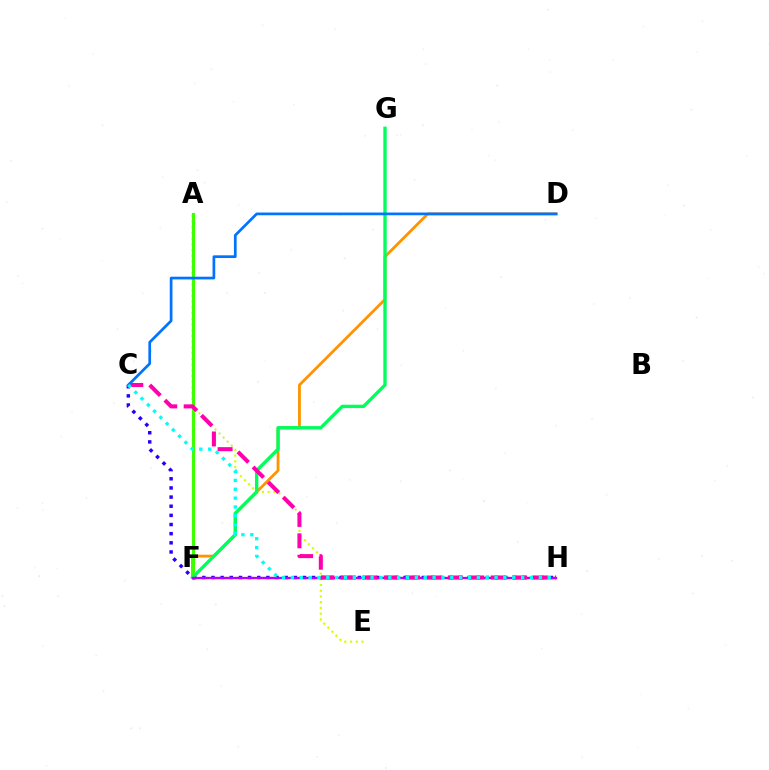{('D', 'F'): [{'color': '#ff9400', 'line_style': 'solid', 'thickness': 2.02}], ('A', 'E'): [{'color': '#d1ff00', 'line_style': 'dotted', 'thickness': 1.55}], ('A', 'F'): [{'color': '#3dff00', 'line_style': 'solid', 'thickness': 2.27}], ('C', 'H'): [{'color': '#2500ff', 'line_style': 'dotted', 'thickness': 2.49}, {'color': '#ff00ac', 'line_style': 'dashed', 'thickness': 2.91}, {'color': '#00fff6', 'line_style': 'dotted', 'thickness': 2.41}], ('F', 'G'): [{'color': '#00ff5c', 'line_style': 'solid', 'thickness': 2.42}], ('F', 'H'): [{'color': '#ff0000', 'line_style': 'dashed', 'thickness': 1.57}, {'color': '#b900ff', 'line_style': 'solid', 'thickness': 1.61}], ('C', 'D'): [{'color': '#0074ff', 'line_style': 'solid', 'thickness': 1.96}]}